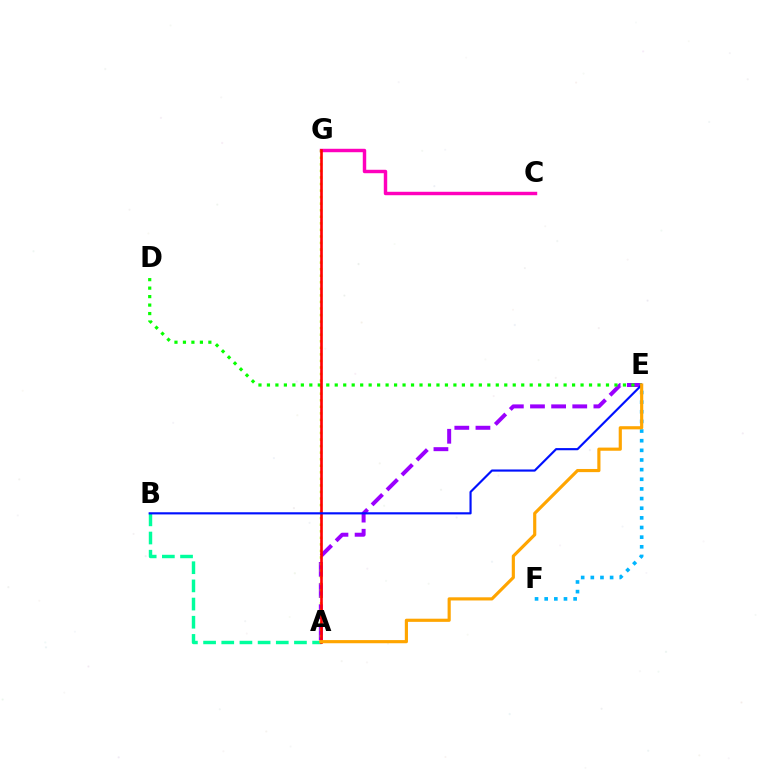{('C', 'G'): [{'color': '#ff00bd', 'line_style': 'solid', 'thickness': 2.47}], ('A', 'E'): [{'color': '#9b00ff', 'line_style': 'dashed', 'thickness': 2.87}, {'color': '#ffa500', 'line_style': 'solid', 'thickness': 2.27}], ('E', 'F'): [{'color': '#00b5ff', 'line_style': 'dotted', 'thickness': 2.62}], ('A', 'G'): [{'color': '#b3ff00', 'line_style': 'dotted', 'thickness': 1.78}, {'color': '#ff0000', 'line_style': 'solid', 'thickness': 1.9}], ('A', 'B'): [{'color': '#00ff9d', 'line_style': 'dashed', 'thickness': 2.47}], ('D', 'E'): [{'color': '#08ff00', 'line_style': 'dotted', 'thickness': 2.3}], ('B', 'E'): [{'color': '#0010ff', 'line_style': 'solid', 'thickness': 1.55}]}